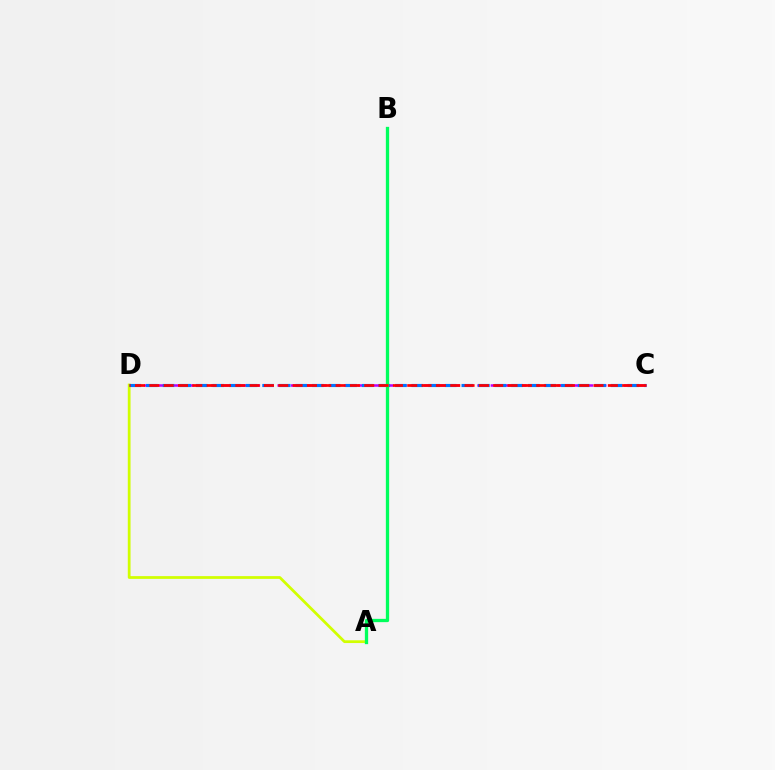{('C', 'D'): [{'color': '#b900ff', 'line_style': 'dashed', 'thickness': 1.81}, {'color': '#0074ff', 'line_style': 'dashed', 'thickness': 2.26}, {'color': '#ff0000', 'line_style': 'dashed', 'thickness': 1.95}], ('A', 'D'): [{'color': '#d1ff00', 'line_style': 'solid', 'thickness': 1.99}], ('A', 'B'): [{'color': '#00ff5c', 'line_style': 'solid', 'thickness': 2.37}]}